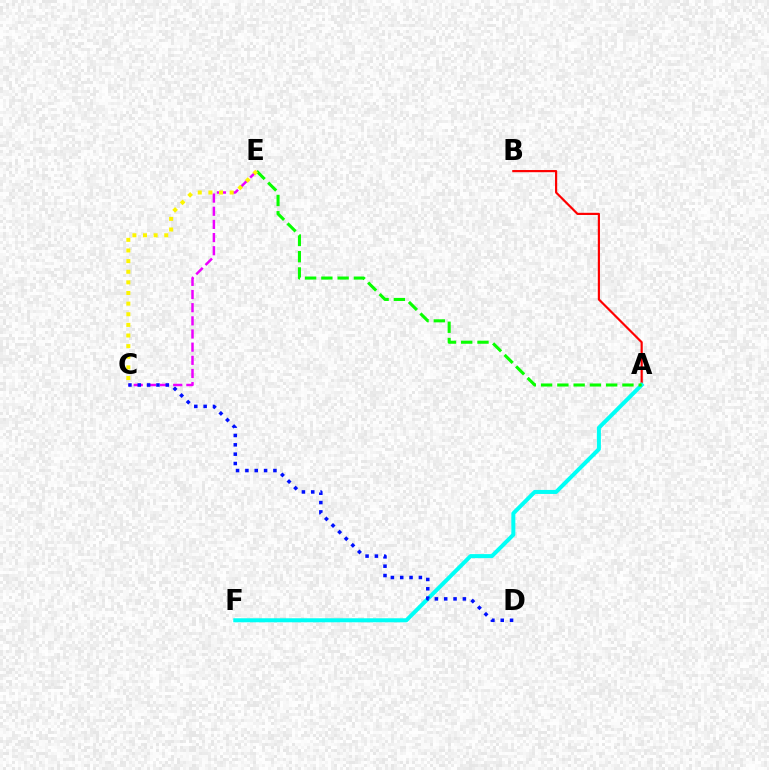{('A', 'B'): [{'color': '#ff0000', 'line_style': 'solid', 'thickness': 1.57}], ('A', 'F'): [{'color': '#00fff6', 'line_style': 'solid', 'thickness': 2.89}], ('C', 'E'): [{'color': '#ee00ff', 'line_style': 'dashed', 'thickness': 1.79}, {'color': '#fcf500', 'line_style': 'dotted', 'thickness': 2.89}], ('A', 'E'): [{'color': '#08ff00', 'line_style': 'dashed', 'thickness': 2.21}], ('C', 'D'): [{'color': '#0010ff', 'line_style': 'dotted', 'thickness': 2.54}]}